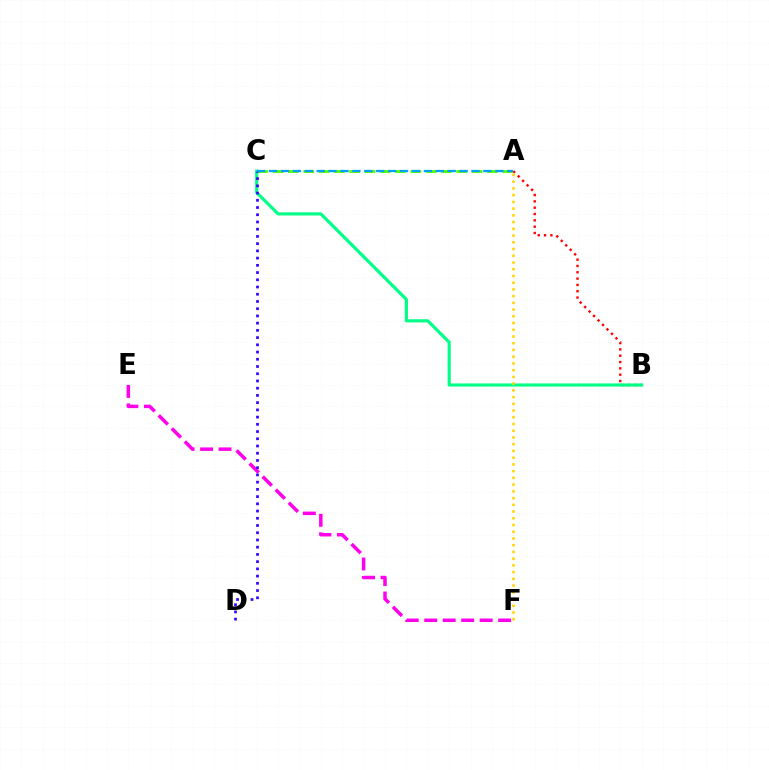{('A', 'B'): [{'color': '#ff0000', 'line_style': 'dotted', 'thickness': 1.72}], ('B', 'C'): [{'color': '#00ff86', 'line_style': 'solid', 'thickness': 2.27}], ('E', 'F'): [{'color': '#ff00ed', 'line_style': 'dashed', 'thickness': 2.51}], ('A', 'F'): [{'color': '#ffd500', 'line_style': 'dotted', 'thickness': 1.83}], ('A', 'C'): [{'color': '#4fff00', 'line_style': 'dashed', 'thickness': 2.08}, {'color': '#009eff', 'line_style': 'dashed', 'thickness': 1.62}], ('C', 'D'): [{'color': '#3700ff', 'line_style': 'dotted', 'thickness': 1.96}]}